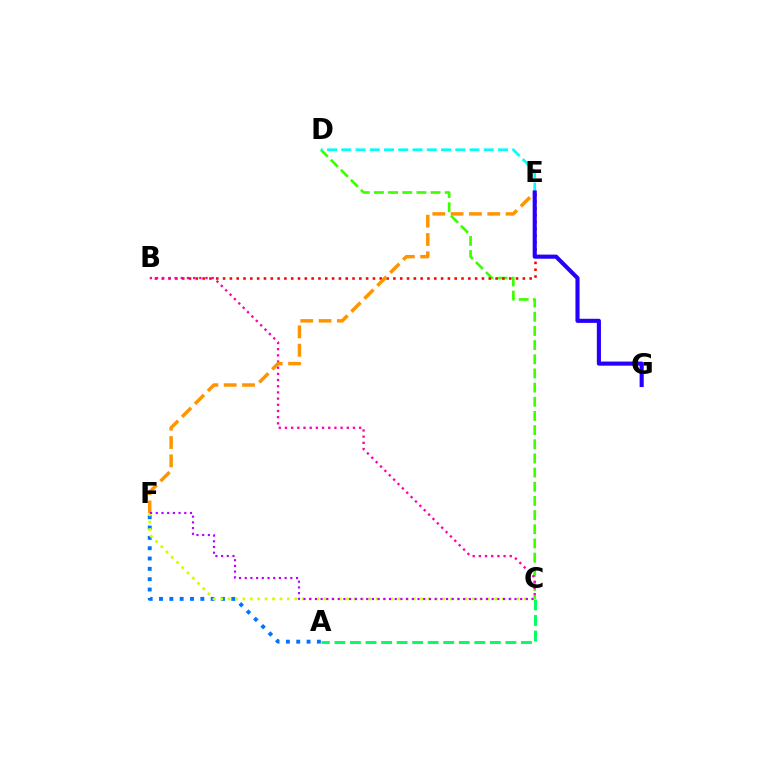{('C', 'D'): [{'color': '#3dff00', 'line_style': 'dashed', 'thickness': 1.92}], ('B', 'E'): [{'color': '#ff0000', 'line_style': 'dotted', 'thickness': 1.85}], ('B', 'C'): [{'color': '#ff00ac', 'line_style': 'dotted', 'thickness': 1.68}], ('A', 'F'): [{'color': '#0074ff', 'line_style': 'dotted', 'thickness': 2.81}], ('D', 'E'): [{'color': '#00fff6', 'line_style': 'dashed', 'thickness': 1.94}], ('C', 'F'): [{'color': '#d1ff00', 'line_style': 'dotted', 'thickness': 2.01}, {'color': '#b900ff', 'line_style': 'dotted', 'thickness': 1.55}], ('A', 'C'): [{'color': '#00ff5c', 'line_style': 'dashed', 'thickness': 2.11}], ('E', 'F'): [{'color': '#ff9400', 'line_style': 'dashed', 'thickness': 2.49}], ('E', 'G'): [{'color': '#2500ff', 'line_style': 'solid', 'thickness': 2.96}]}